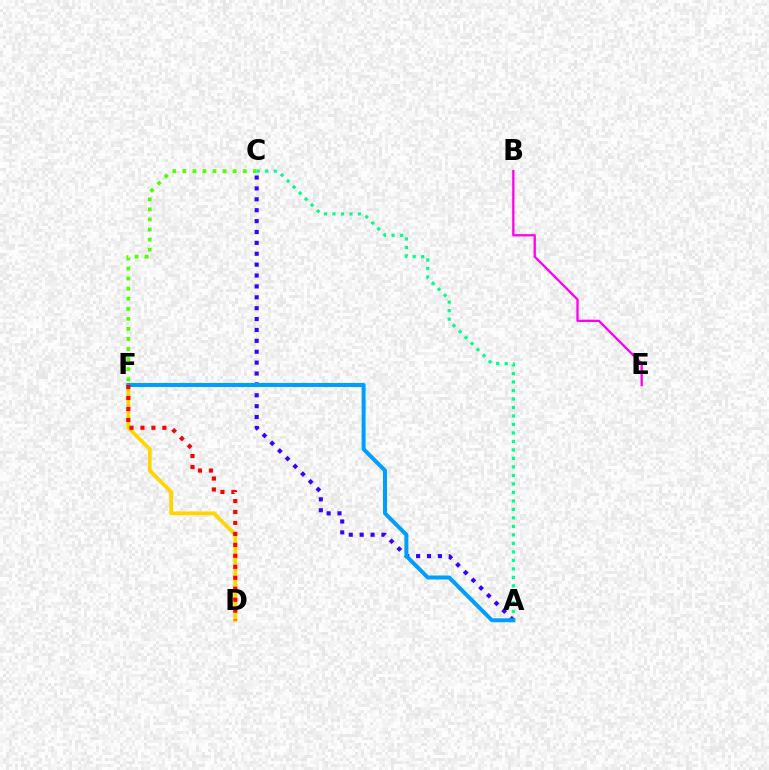{('A', 'C'): [{'color': '#00ff86', 'line_style': 'dotted', 'thickness': 2.31}, {'color': '#3700ff', 'line_style': 'dotted', 'thickness': 2.96}], ('C', 'F'): [{'color': '#4fff00', 'line_style': 'dotted', 'thickness': 2.73}], ('D', 'F'): [{'color': '#ffd500', 'line_style': 'solid', 'thickness': 2.69}, {'color': '#ff0000', 'line_style': 'dotted', 'thickness': 2.98}], ('A', 'F'): [{'color': '#009eff', 'line_style': 'solid', 'thickness': 2.88}], ('B', 'E'): [{'color': '#ff00ed', 'line_style': 'solid', 'thickness': 1.65}]}